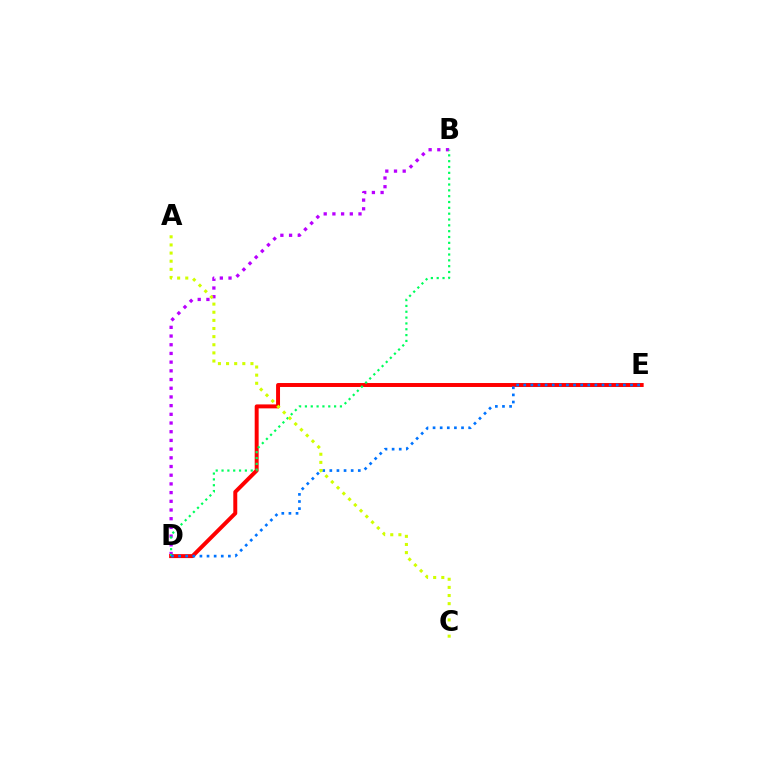{('B', 'D'): [{'color': '#b900ff', 'line_style': 'dotted', 'thickness': 2.36}, {'color': '#00ff5c', 'line_style': 'dotted', 'thickness': 1.58}], ('D', 'E'): [{'color': '#ff0000', 'line_style': 'solid', 'thickness': 2.85}, {'color': '#0074ff', 'line_style': 'dotted', 'thickness': 1.93}], ('A', 'C'): [{'color': '#d1ff00', 'line_style': 'dotted', 'thickness': 2.21}]}